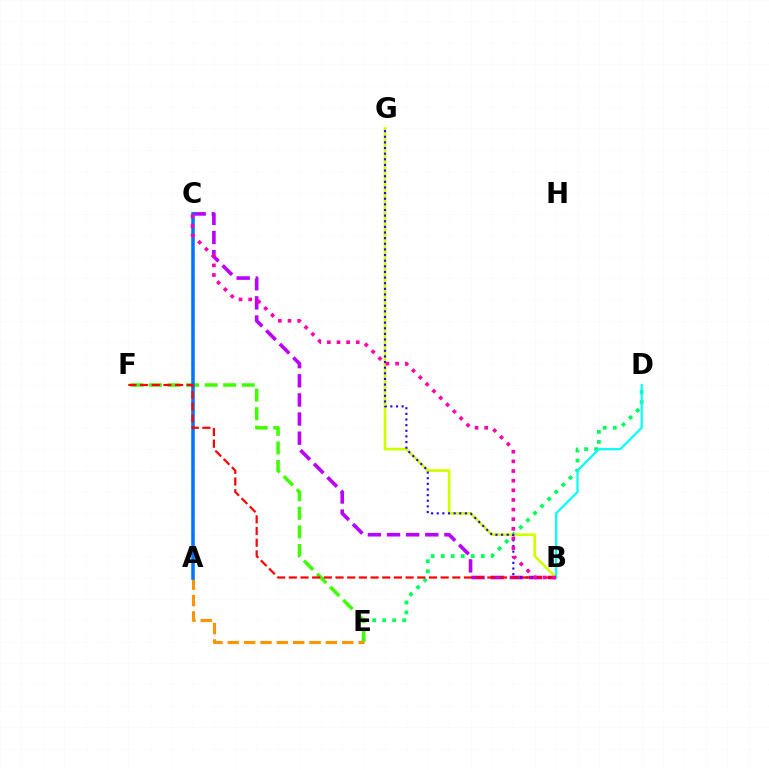{('D', 'E'): [{'color': '#00ff5c', 'line_style': 'dotted', 'thickness': 2.72}], ('B', 'C'): [{'color': '#b900ff', 'line_style': 'dashed', 'thickness': 2.6}, {'color': '#ff00ac', 'line_style': 'dotted', 'thickness': 2.62}], ('B', 'G'): [{'color': '#d1ff00', 'line_style': 'solid', 'thickness': 1.95}, {'color': '#2500ff', 'line_style': 'dotted', 'thickness': 1.53}], ('E', 'F'): [{'color': '#3dff00', 'line_style': 'dashed', 'thickness': 2.52}], ('A', 'E'): [{'color': '#ff9400', 'line_style': 'dashed', 'thickness': 2.22}], ('A', 'C'): [{'color': '#0074ff', 'line_style': 'solid', 'thickness': 2.54}], ('B', 'D'): [{'color': '#00fff6', 'line_style': 'solid', 'thickness': 1.57}], ('B', 'F'): [{'color': '#ff0000', 'line_style': 'dashed', 'thickness': 1.59}]}